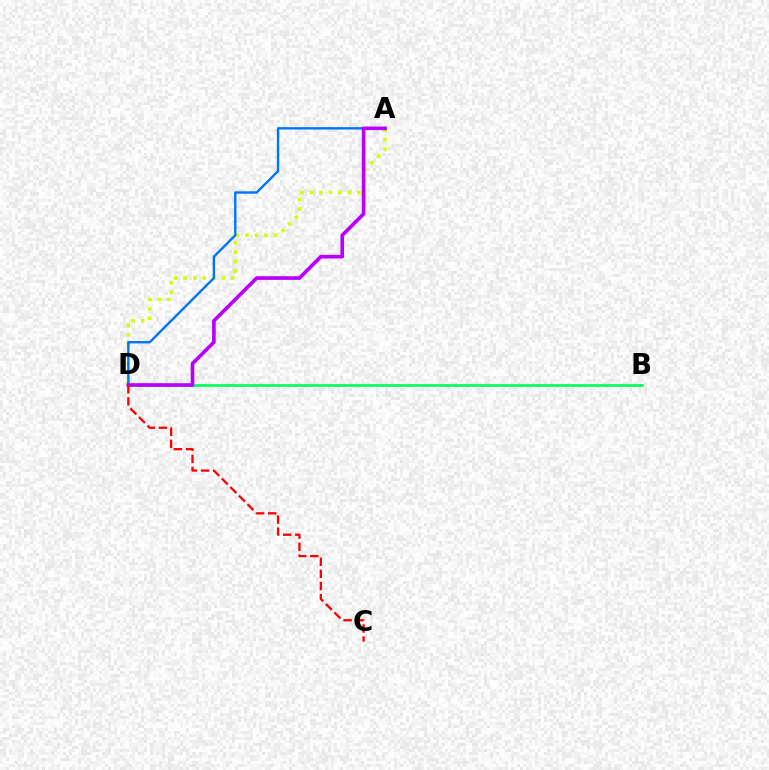{('B', 'D'): [{'color': '#00ff5c', 'line_style': 'solid', 'thickness': 1.92}], ('A', 'D'): [{'color': '#d1ff00', 'line_style': 'dotted', 'thickness': 2.58}, {'color': '#0074ff', 'line_style': 'solid', 'thickness': 1.72}, {'color': '#b900ff', 'line_style': 'solid', 'thickness': 2.62}], ('C', 'D'): [{'color': '#ff0000', 'line_style': 'dashed', 'thickness': 1.65}]}